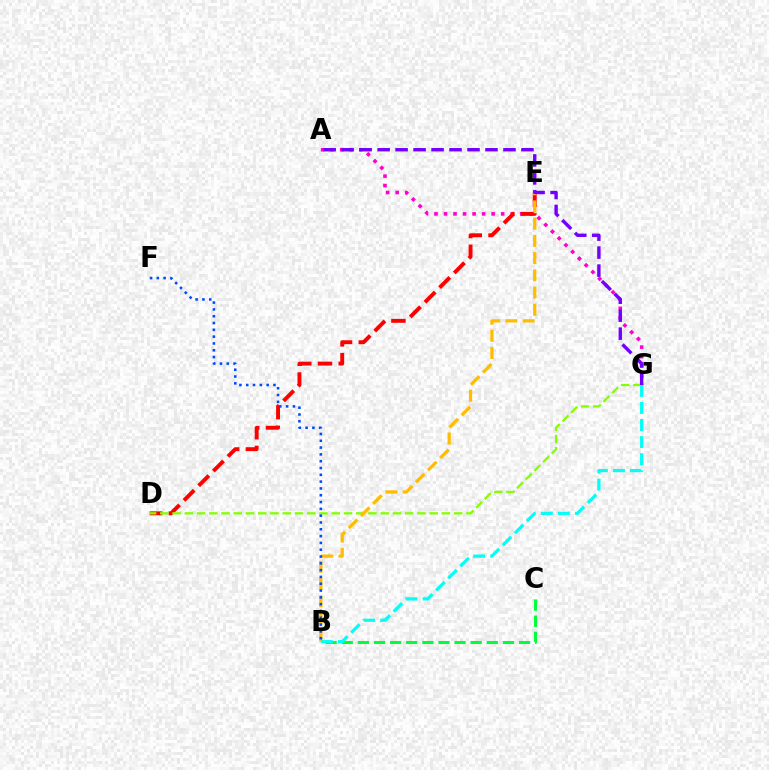{('A', 'G'): [{'color': '#ff00cf', 'line_style': 'dotted', 'thickness': 2.59}, {'color': '#7200ff', 'line_style': 'dashed', 'thickness': 2.44}], ('D', 'E'): [{'color': '#ff0000', 'line_style': 'dashed', 'thickness': 2.82}], ('B', 'C'): [{'color': '#00ff39', 'line_style': 'dashed', 'thickness': 2.19}], ('D', 'G'): [{'color': '#84ff00', 'line_style': 'dashed', 'thickness': 1.66}], ('B', 'E'): [{'color': '#ffbd00', 'line_style': 'dashed', 'thickness': 2.34}], ('B', 'G'): [{'color': '#00fff6', 'line_style': 'dashed', 'thickness': 2.32}], ('B', 'F'): [{'color': '#004bff', 'line_style': 'dotted', 'thickness': 1.85}]}